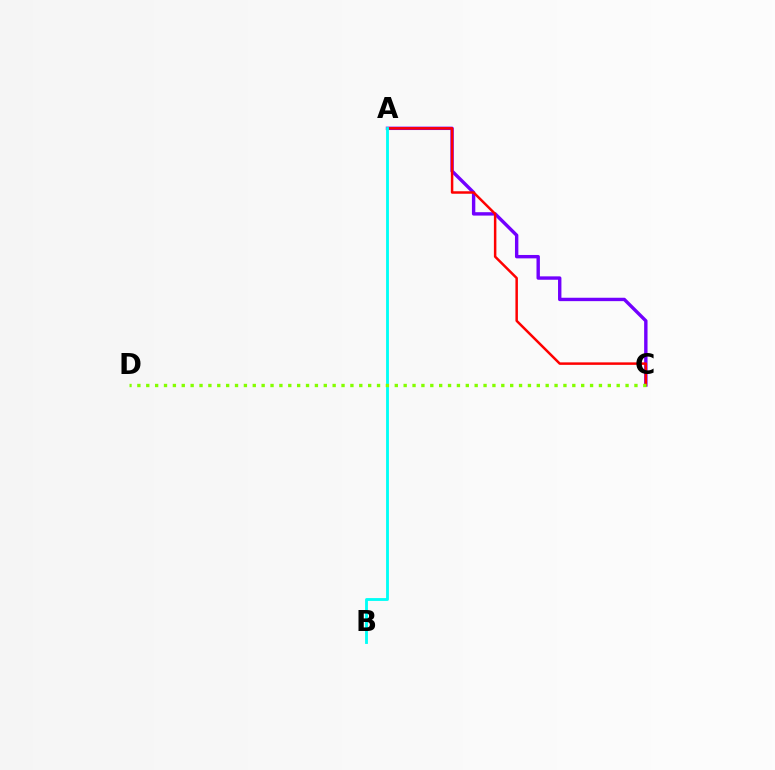{('A', 'C'): [{'color': '#7200ff', 'line_style': 'solid', 'thickness': 2.44}, {'color': '#ff0000', 'line_style': 'solid', 'thickness': 1.79}], ('A', 'B'): [{'color': '#00fff6', 'line_style': 'solid', 'thickness': 2.05}], ('C', 'D'): [{'color': '#84ff00', 'line_style': 'dotted', 'thickness': 2.41}]}